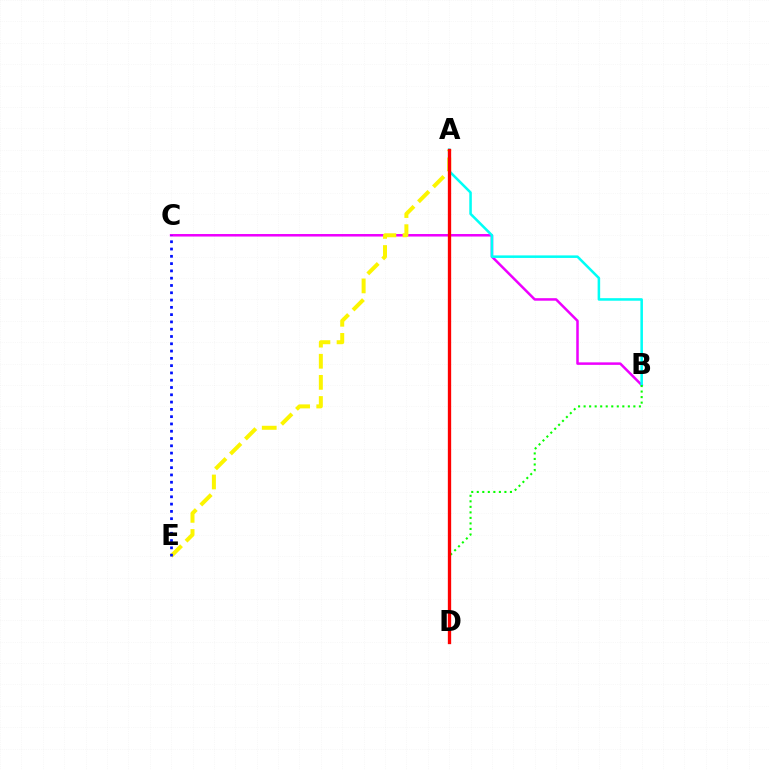{('B', 'C'): [{'color': '#ee00ff', 'line_style': 'solid', 'thickness': 1.81}], ('A', 'E'): [{'color': '#fcf500', 'line_style': 'dashed', 'thickness': 2.87}], ('A', 'B'): [{'color': '#00fff6', 'line_style': 'solid', 'thickness': 1.83}], ('B', 'D'): [{'color': '#08ff00', 'line_style': 'dotted', 'thickness': 1.5}], ('C', 'E'): [{'color': '#0010ff', 'line_style': 'dotted', 'thickness': 1.98}], ('A', 'D'): [{'color': '#ff0000', 'line_style': 'solid', 'thickness': 2.39}]}